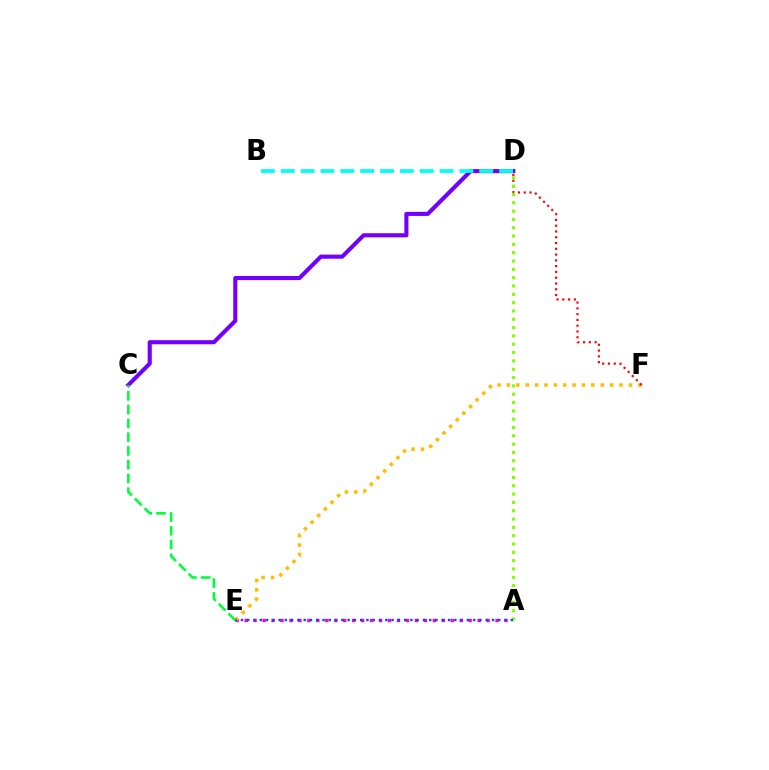{('A', 'E'): [{'color': '#ff00cf', 'line_style': 'dotted', 'thickness': 2.43}, {'color': '#004bff', 'line_style': 'dotted', 'thickness': 1.71}], ('C', 'D'): [{'color': '#7200ff', 'line_style': 'solid', 'thickness': 2.95}], ('E', 'F'): [{'color': '#ffbd00', 'line_style': 'dotted', 'thickness': 2.55}], ('D', 'F'): [{'color': '#ff0000', 'line_style': 'dotted', 'thickness': 1.57}], ('A', 'D'): [{'color': '#84ff00', 'line_style': 'dotted', 'thickness': 2.26}], ('B', 'D'): [{'color': '#00fff6', 'line_style': 'dashed', 'thickness': 2.7}], ('C', 'E'): [{'color': '#00ff39', 'line_style': 'dashed', 'thickness': 1.87}]}